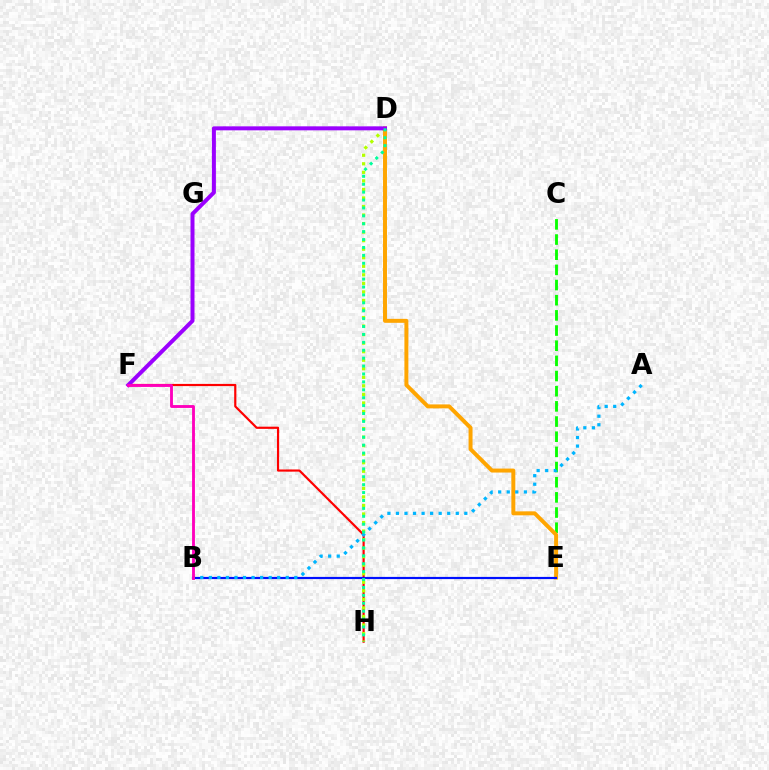{('C', 'E'): [{'color': '#08ff00', 'line_style': 'dashed', 'thickness': 2.06}], ('F', 'H'): [{'color': '#ff0000', 'line_style': 'solid', 'thickness': 1.57}], ('D', 'H'): [{'color': '#b3ff00', 'line_style': 'dotted', 'thickness': 2.32}, {'color': '#00ff9d', 'line_style': 'dotted', 'thickness': 2.15}], ('D', 'E'): [{'color': '#ffa500', 'line_style': 'solid', 'thickness': 2.86}], ('D', 'F'): [{'color': '#9b00ff', 'line_style': 'solid', 'thickness': 2.87}], ('B', 'E'): [{'color': '#0010ff', 'line_style': 'solid', 'thickness': 1.57}], ('A', 'B'): [{'color': '#00b5ff', 'line_style': 'dotted', 'thickness': 2.32}], ('B', 'F'): [{'color': '#ff00bd', 'line_style': 'solid', 'thickness': 2.06}]}